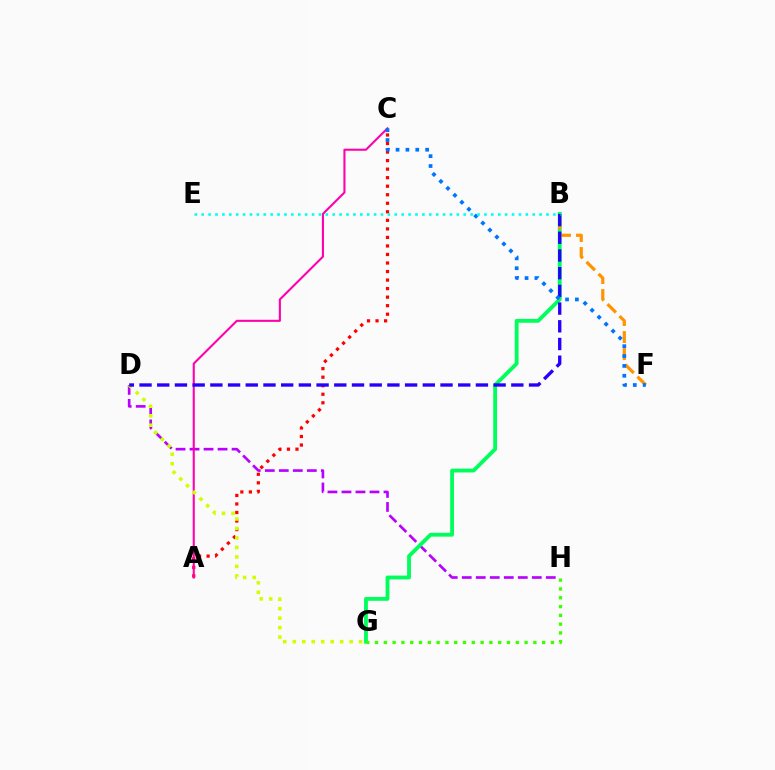{('A', 'C'): [{'color': '#ff0000', 'line_style': 'dotted', 'thickness': 2.32}, {'color': '#ff00ac', 'line_style': 'solid', 'thickness': 1.5}], ('D', 'H'): [{'color': '#b900ff', 'line_style': 'dashed', 'thickness': 1.9}], ('B', 'G'): [{'color': '#00ff5c', 'line_style': 'solid', 'thickness': 2.76}], ('B', 'F'): [{'color': '#ff9400', 'line_style': 'dashed', 'thickness': 2.31}], ('G', 'H'): [{'color': '#3dff00', 'line_style': 'dotted', 'thickness': 2.39}], ('D', 'G'): [{'color': '#d1ff00', 'line_style': 'dotted', 'thickness': 2.58}], ('B', 'D'): [{'color': '#2500ff', 'line_style': 'dashed', 'thickness': 2.41}], ('C', 'F'): [{'color': '#0074ff', 'line_style': 'dotted', 'thickness': 2.68}], ('B', 'E'): [{'color': '#00fff6', 'line_style': 'dotted', 'thickness': 1.87}]}